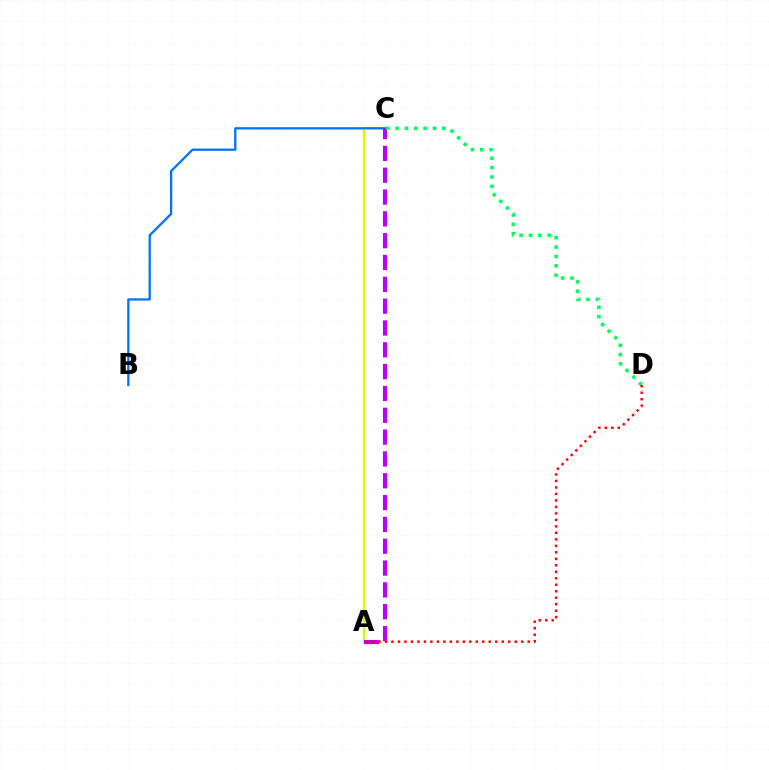{('A', 'C'): [{'color': '#d1ff00', 'line_style': 'solid', 'thickness': 1.71}, {'color': '#b900ff', 'line_style': 'dashed', 'thickness': 2.97}], ('B', 'C'): [{'color': '#0074ff', 'line_style': 'solid', 'thickness': 1.66}], ('C', 'D'): [{'color': '#00ff5c', 'line_style': 'dotted', 'thickness': 2.54}], ('A', 'D'): [{'color': '#ff0000', 'line_style': 'dotted', 'thickness': 1.76}]}